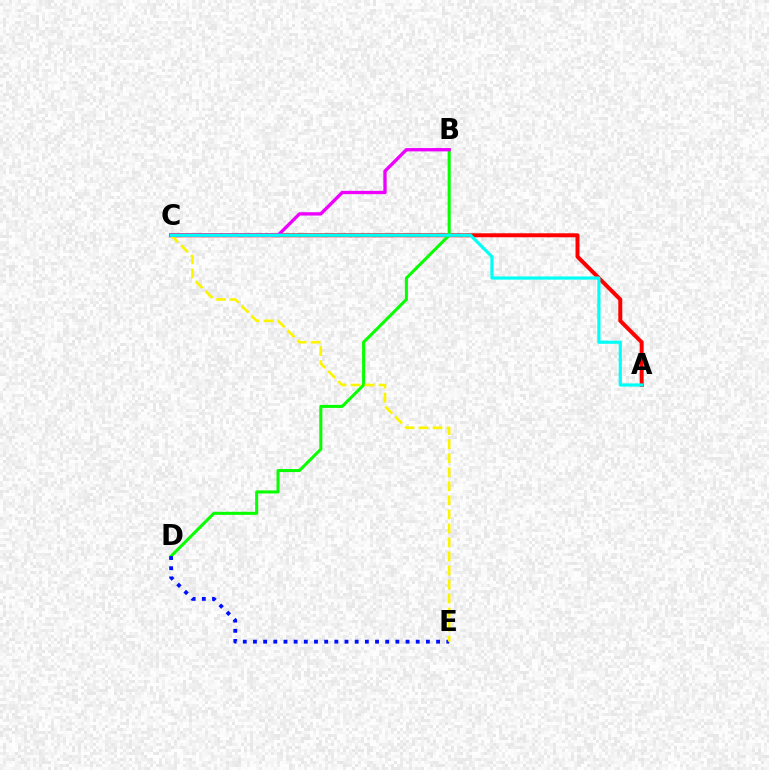{('A', 'C'): [{'color': '#ff0000', 'line_style': 'solid', 'thickness': 2.86}, {'color': '#00fff6', 'line_style': 'solid', 'thickness': 2.28}], ('B', 'D'): [{'color': '#08ff00', 'line_style': 'solid', 'thickness': 2.19}], ('D', 'E'): [{'color': '#0010ff', 'line_style': 'dotted', 'thickness': 2.76}], ('C', 'E'): [{'color': '#fcf500', 'line_style': 'dashed', 'thickness': 1.91}], ('B', 'C'): [{'color': '#ee00ff', 'line_style': 'solid', 'thickness': 2.4}]}